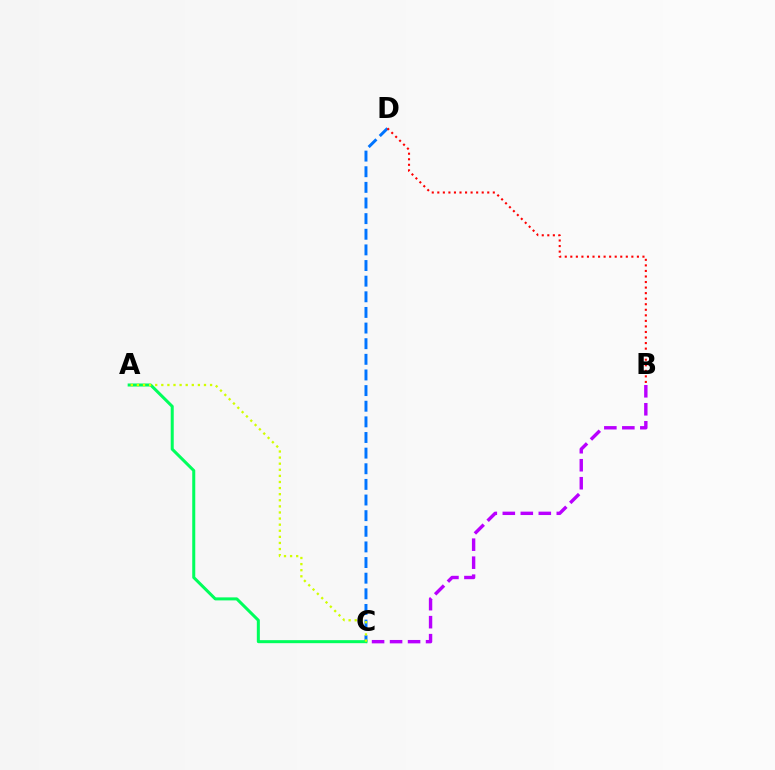{('B', 'C'): [{'color': '#b900ff', 'line_style': 'dashed', 'thickness': 2.44}], ('C', 'D'): [{'color': '#0074ff', 'line_style': 'dashed', 'thickness': 2.12}], ('A', 'C'): [{'color': '#00ff5c', 'line_style': 'solid', 'thickness': 2.18}, {'color': '#d1ff00', 'line_style': 'dotted', 'thickness': 1.66}], ('B', 'D'): [{'color': '#ff0000', 'line_style': 'dotted', 'thickness': 1.51}]}